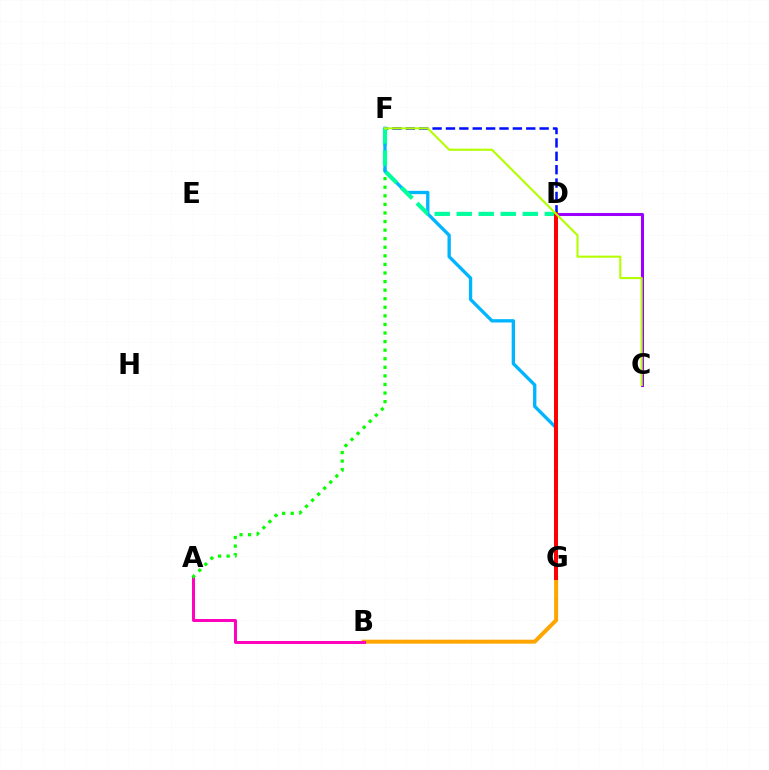{('D', 'F'): [{'color': '#0010ff', 'line_style': 'dashed', 'thickness': 1.82}, {'color': '#00ff9d', 'line_style': 'dashed', 'thickness': 2.99}], ('B', 'G'): [{'color': '#ffa500', 'line_style': 'solid', 'thickness': 2.87}], ('A', 'B'): [{'color': '#ff00bd', 'line_style': 'solid', 'thickness': 2.14}], ('A', 'F'): [{'color': '#08ff00', 'line_style': 'dotted', 'thickness': 2.33}], ('C', 'D'): [{'color': '#9b00ff', 'line_style': 'solid', 'thickness': 2.2}], ('F', 'G'): [{'color': '#00b5ff', 'line_style': 'solid', 'thickness': 2.4}], ('D', 'G'): [{'color': '#ff0000', 'line_style': 'solid', 'thickness': 2.87}], ('C', 'F'): [{'color': '#b3ff00', 'line_style': 'solid', 'thickness': 1.51}]}